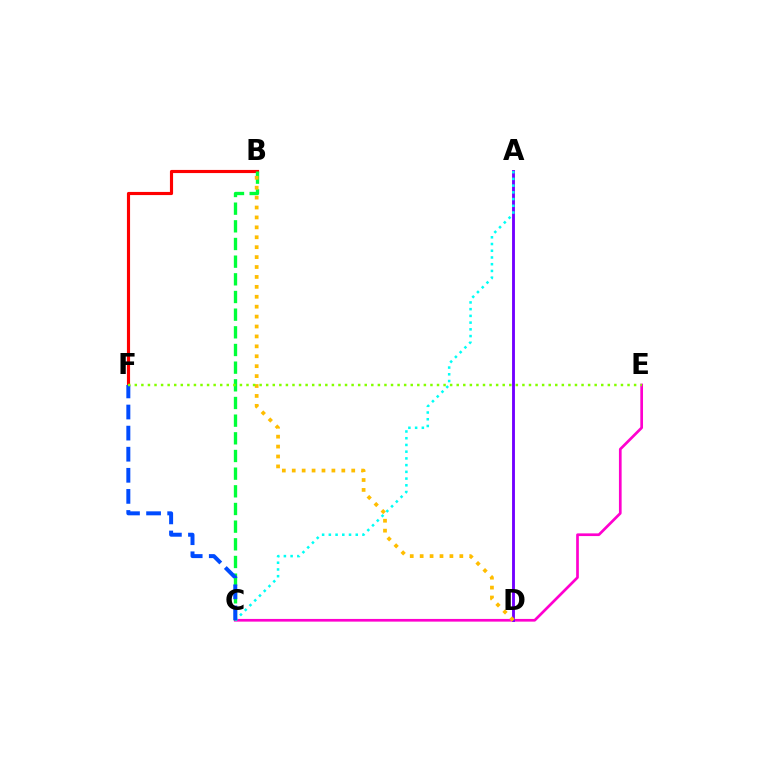{('C', 'E'): [{'color': '#ff00cf', 'line_style': 'solid', 'thickness': 1.94}], ('B', 'F'): [{'color': '#ff0000', 'line_style': 'solid', 'thickness': 2.26}], ('A', 'D'): [{'color': '#7200ff', 'line_style': 'solid', 'thickness': 2.07}], ('B', 'C'): [{'color': '#00ff39', 'line_style': 'dashed', 'thickness': 2.4}], ('B', 'D'): [{'color': '#ffbd00', 'line_style': 'dotted', 'thickness': 2.69}], ('A', 'C'): [{'color': '#00fff6', 'line_style': 'dotted', 'thickness': 1.83}], ('C', 'F'): [{'color': '#004bff', 'line_style': 'dashed', 'thickness': 2.87}], ('E', 'F'): [{'color': '#84ff00', 'line_style': 'dotted', 'thickness': 1.78}]}